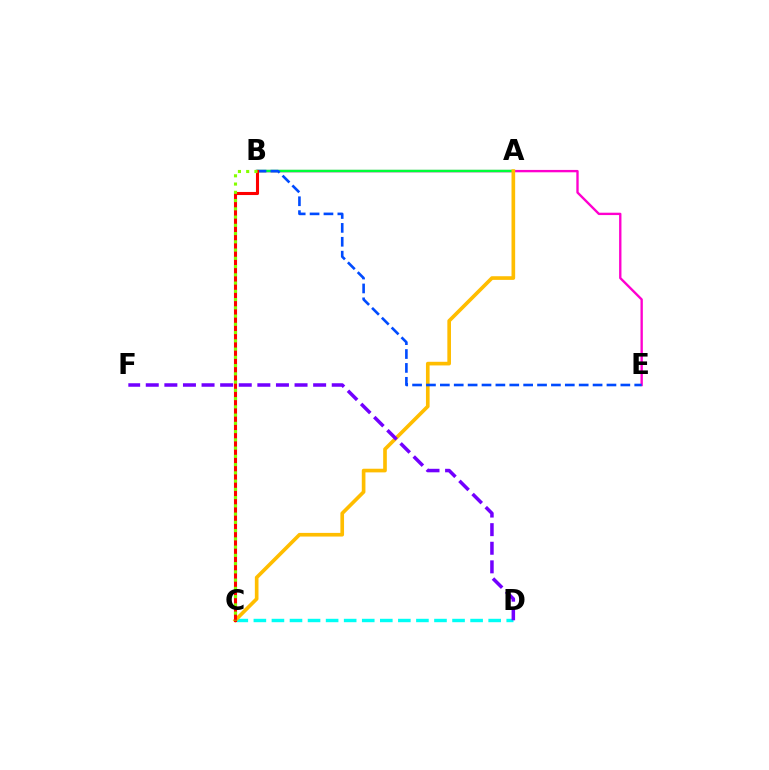{('B', 'E'): [{'color': '#ff00cf', 'line_style': 'solid', 'thickness': 1.7}, {'color': '#004bff', 'line_style': 'dashed', 'thickness': 1.89}], ('A', 'B'): [{'color': '#00ff39', 'line_style': 'solid', 'thickness': 1.78}], ('C', 'D'): [{'color': '#00fff6', 'line_style': 'dashed', 'thickness': 2.45}], ('A', 'C'): [{'color': '#ffbd00', 'line_style': 'solid', 'thickness': 2.63}], ('B', 'C'): [{'color': '#ff0000', 'line_style': 'solid', 'thickness': 2.22}, {'color': '#84ff00', 'line_style': 'dotted', 'thickness': 2.24}], ('D', 'F'): [{'color': '#7200ff', 'line_style': 'dashed', 'thickness': 2.53}]}